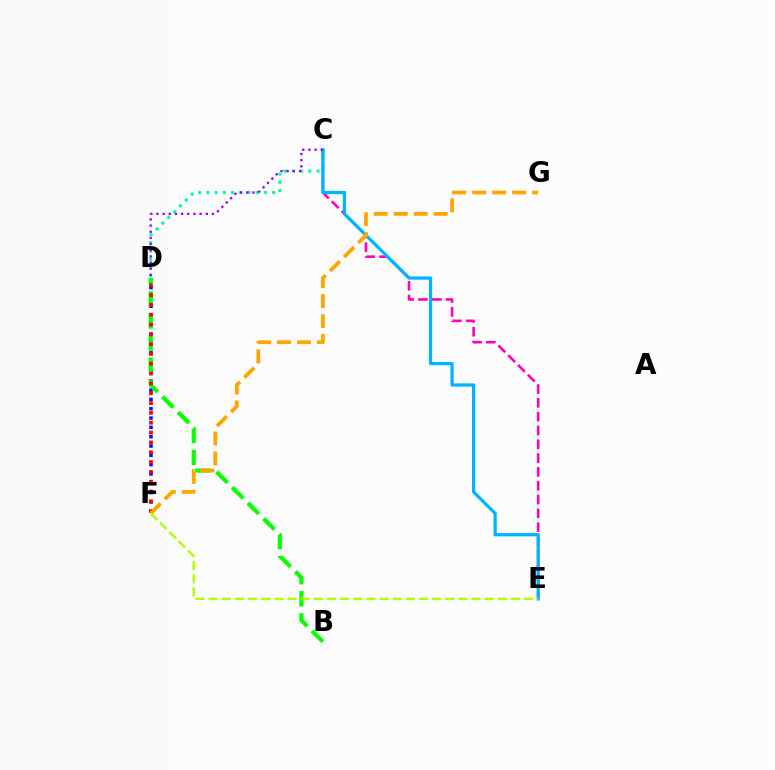{('C', 'E'): [{'color': '#ff00bd', 'line_style': 'dashed', 'thickness': 1.88}, {'color': '#00b5ff', 'line_style': 'solid', 'thickness': 2.34}], ('C', 'D'): [{'color': '#00ff9d', 'line_style': 'dotted', 'thickness': 2.23}, {'color': '#9b00ff', 'line_style': 'dotted', 'thickness': 1.67}], ('D', 'F'): [{'color': '#0010ff', 'line_style': 'dotted', 'thickness': 2.53}, {'color': '#ff0000', 'line_style': 'dotted', 'thickness': 2.67}], ('B', 'D'): [{'color': '#08ff00', 'line_style': 'dashed', 'thickness': 3.0}], ('F', 'G'): [{'color': '#ffa500', 'line_style': 'dashed', 'thickness': 2.71}], ('E', 'F'): [{'color': '#b3ff00', 'line_style': 'dashed', 'thickness': 1.79}]}